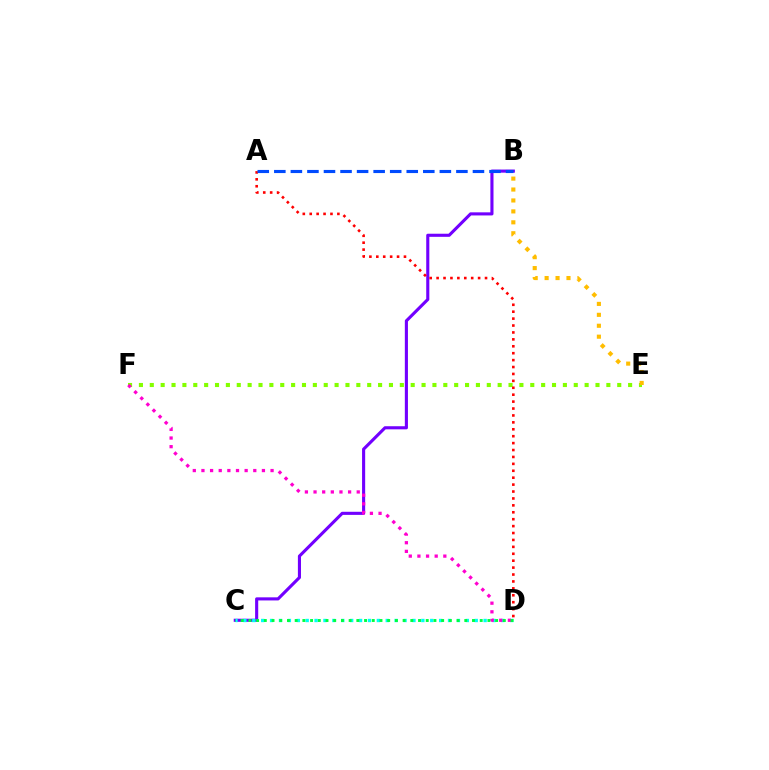{('E', 'F'): [{'color': '#84ff00', 'line_style': 'dotted', 'thickness': 2.95}], ('B', 'C'): [{'color': '#7200ff', 'line_style': 'solid', 'thickness': 2.24}], ('A', 'D'): [{'color': '#ff0000', 'line_style': 'dotted', 'thickness': 1.88}], ('C', 'D'): [{'color': '#00fff6', 'line_style': 'dotted', 'thickness': 2.42}, {'color': '#00ff39', 'line_style': 'dotted', 'thickness': 2.09}], ('A', 'B'): [{'color': '#004bff', 'line_style': 'dashed', 'thickness': 2.25}], ('D', 'F'): [{'color': '#ff00cf', 'line_style': 'dotted', 'thickness': 2.35}], ('B', 'E'): [{'color': '#ffbd00', 'line_style': 'dotted', 'thickness': 2.97}]}